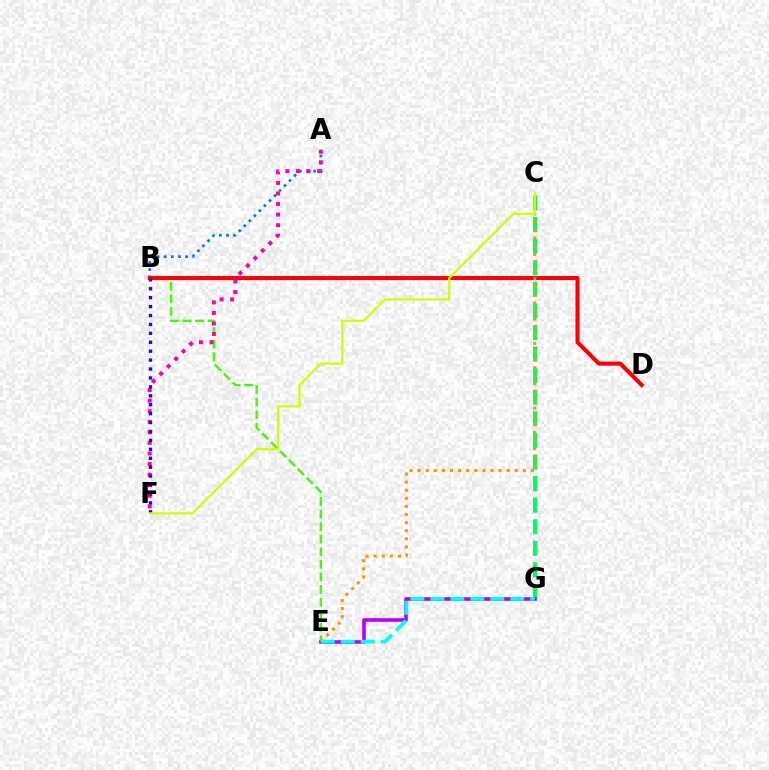{('C', 'G'): [{'color': '#00ff5c', 'line_style': 'dashed', 'thickness': 2.93}], ('B', 'E'): [{'color': '#3dff00', 'line_style': 'dashed', 'thickness': 1.71}], ('E', 'G'): [{'color': '#b900ff', 'line_style': 'solid', 'thickness': 2.61}, {'color': '#00fff6', 'line_style': 'dashed', 'thickness': 2.71}], ('A', 'B'): [{'color': '#0074ff', 'line_style': 'dotted', 'thickness': 1.93}], ('B', 'D'): [{'color': '#ff0000', 'line_style': 'solid', 'thickness': 2.91}], ('C', 'E'): [{'color': '#ff9400', 'line_style': 'dotted', 'thickness': 2.2}], ('A', 'F'): [{'color': '#ff00ac', 'line_style': 'dotted', 'thickness': 2.87}], ('B', 'F'): [{'color': '#2500ff', 'line_style': 'dotted', 'thickness': 2.42}], ('C', 'F'): [{'color': '#d1ff00', 'line_style': 'solid', 'thickness': 1.59}]}